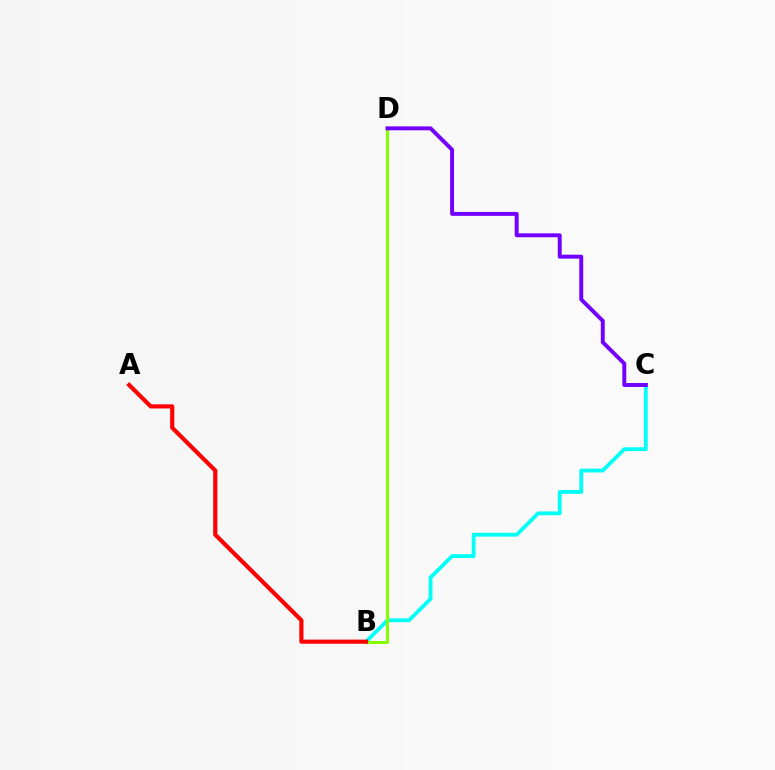{('B', 'C'): [{'color': '#00fff6', 'line_style': 'solid', 'thickness': 2.74}], ('B', 'D'): [{'color': '#84ff00', 'line_style': 'solid', 'thickness': 2.15}], ('A', 'B'): [{'color': '#ff0000', 'line_style': 'solid', 'thickness': 2.99}], ('C', 'D'): [{'color': '#7200ff', 'line_style': 'solid', 'thickness': 2.83}]}